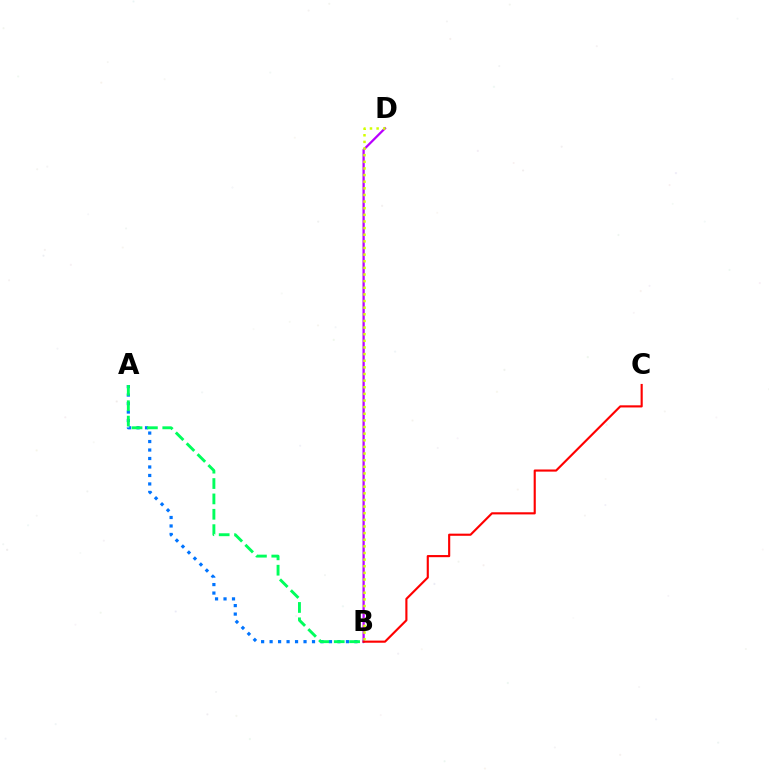{('A', 'B'): [{'color': '#0074ff', 'line_style': 'dotted', 'thickness': 2.3}, {'color': '#00ff5c', 'line_style': 'dashed', 'thickness': 2.09}], ('B', 'D'): [{'color': '#b900ff', 'line_style': 'solid', 'thickness': 1.62}, {'color': '#d1ff00', 'line_style': 'dotted', 'thickness': 1.8}], ('B', 'C'): [{'color': '#ff0000', 'line_style': 'solid', 'thickness': 1.54}]}